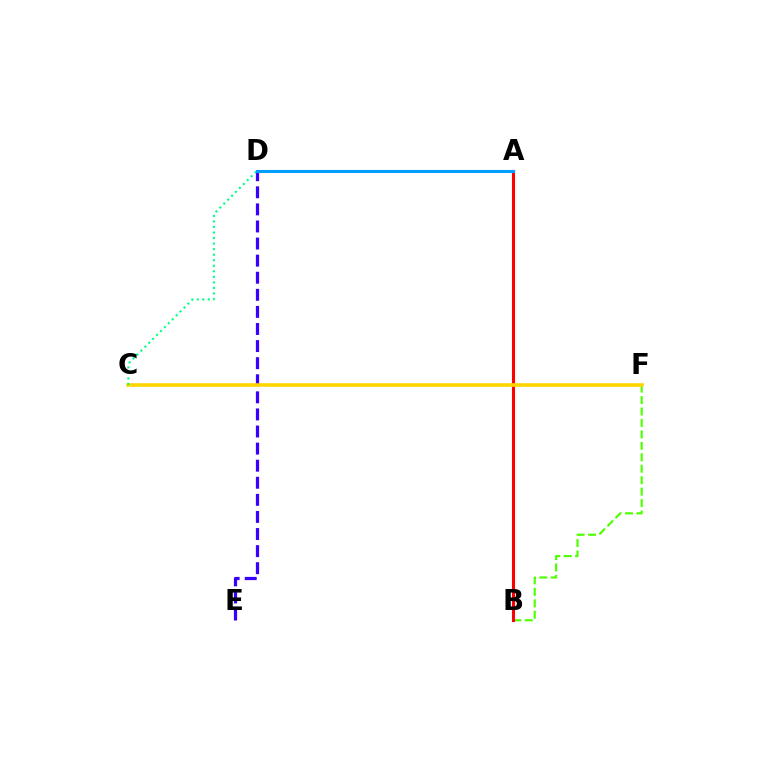{('B', 'F'): [{'color': '#4fff00', 'line_style': 'dashed', 'thickness': 1.56}], ('A', 'B'): [{'color': '#ff0000', 'line_style': 'solid', 'thickness': 2.21}], ('D', 'E'): [{'color': '#3700ff', 'line_style': 'dashed', 'thickness': 2.32}], ('C', 'F'): [{'color': '#ffd500', 'line_style': 'solid', 'thickness': 2.6}], ('C', 'D'): [{'color': '#00ff86', 'line_style': 'dotted', 'thickness': 1.5}], ('A', 'D'): [{'color': '#ff00ed', 'line_style': 'solid', 'thickness': 1.88}, {'color': '#009eff', 'line_style': 'solid', 'thickness': 2.21}]}